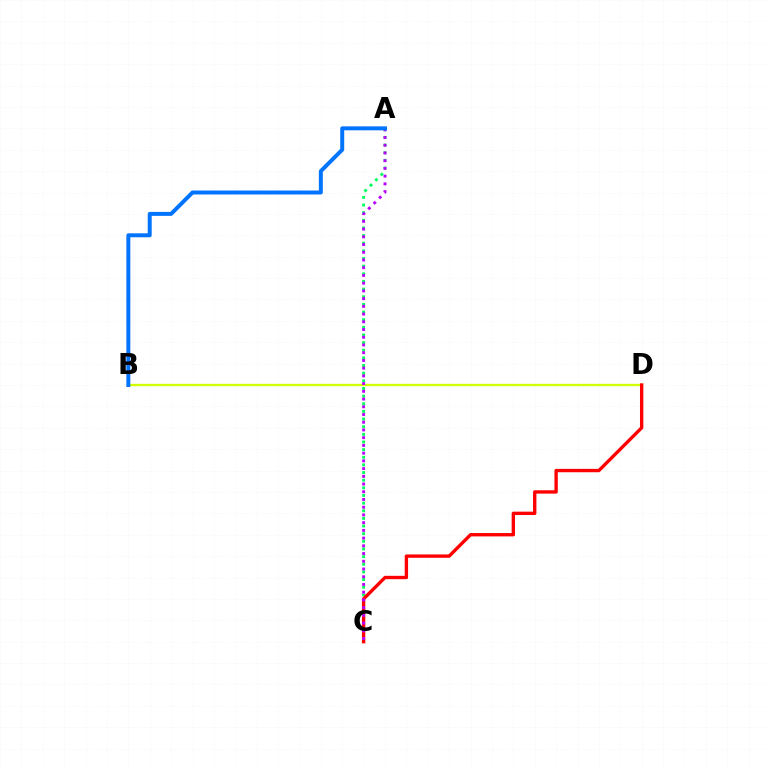{('A', 'C'): [{'color': '#00ff5c', 'line_style': 'dotted', 'thickness': 2.08}, {'color': '#b900ff', 'line_style': 'dotted', 'thickness': 2.1}], ('B', 'D'): [{'color': '#d1ff00', 'line_style': 'solid', 'thickness': 1.68}], ('C', 'D'): [{'color': '#ff0000', 'line_style': 'solid', 'thickness': 2.42}], ('A', 'B'): [{'color': '#0074ff', 'line_style': 'solid', 'thickness': 2.85}]}